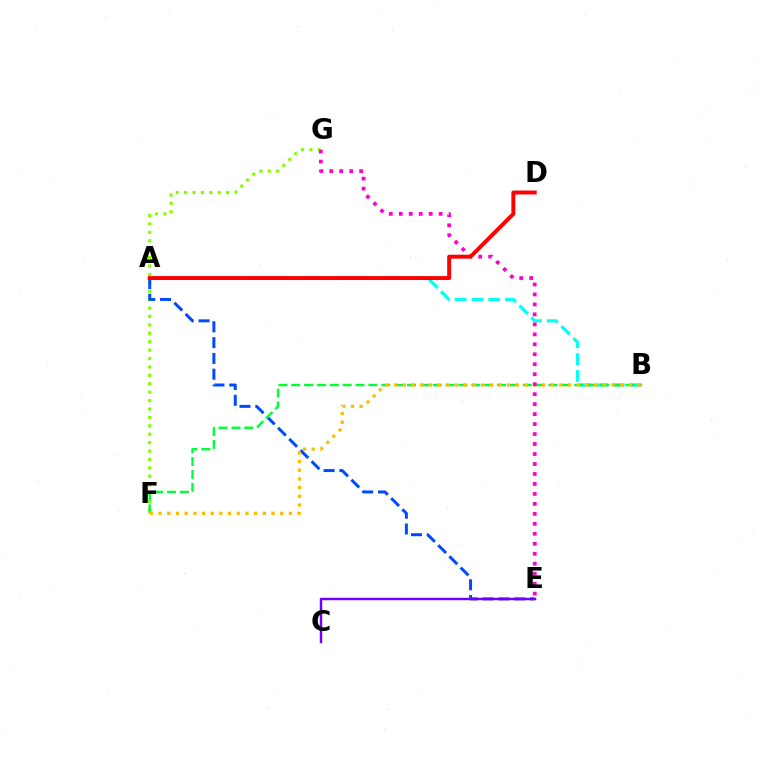{('F', 'G'): [{'color': '#84ff00', 'line_style': 'dotted', 'thickness': 2.29}], ('A', 'E'): [{'color': '#004bff', 'line_style': 'dashed', 'thickness': 2.15}], ('A', 'B'): [{'color': '#00fff6', 'line_style': 'dashed', 'thickness': 2.29}], ('B', 'F'): [{'color': '#00ff39', 'line_style': 'dashed', 'thickness': 1.75}, {'color': '#ffbd00', 'line_style': 'dotted', 'thickness': 2.36}], ('C', 'E'): [{'color': '#7200ff', 'line_style': 'solid', 'thickness': 1.77}], ('E', 'G'): [{'color': '#ff00cf', 'line_style': 'dotted', 'thickness': 2.71}], ('A', 'D'): [{'color': '#ff0000', 'line_style': 'solid', 'thickness': 2.84}]}